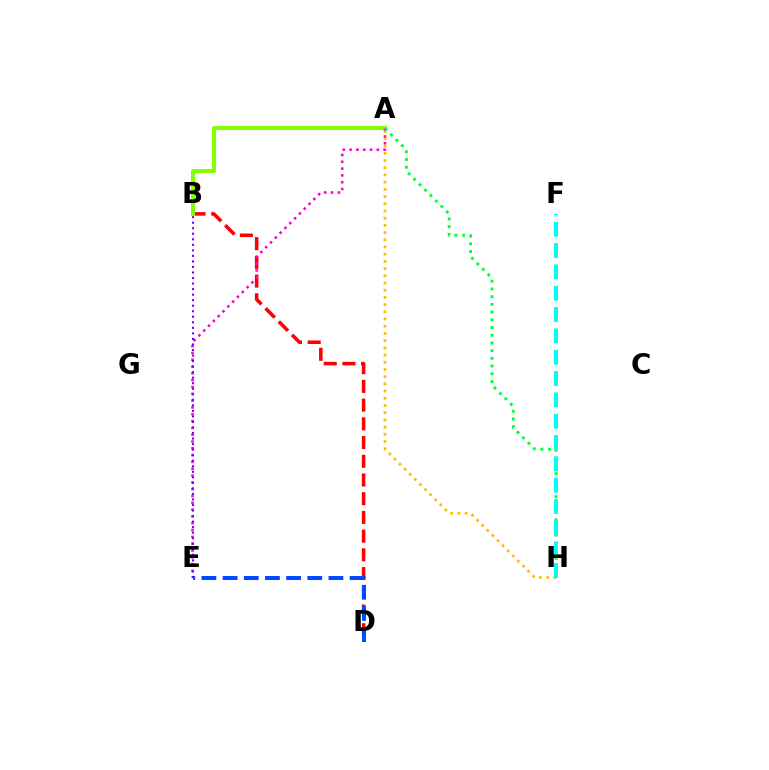{('A', 'H'): [{'color': '#ffbd00', 'line_style': 'dotted', 'thickness': 1.96}, {'color': '#00ff39', 'line_style': 'dotted', 'thickness': 2.1}], ('B', 'D'): [{'color': '#ff0000', 'line_style': 'dashed', 'thickness': 2.54}], ('A', 'B'): [{'color': '#84ff00', 'line_style': 'solid', 'thickness': 2.89}], ('D', 'E'): [{'color': '#004bff', 'line_style': 'dashed', 'thickness': 2.88}], ('A', 'E'): [{'color': '#ff00cf', 'line_style': 'dotted', 'thickness': 1.85}], ('B', 'E'): [{'color': '#7200ff', 'line_style': 'dotted', 'thickness': 1.5}], ('F', 'H'): [{'color': '#00fff6', 'line_style': 'dashed', 'thickness': 2.9}]}